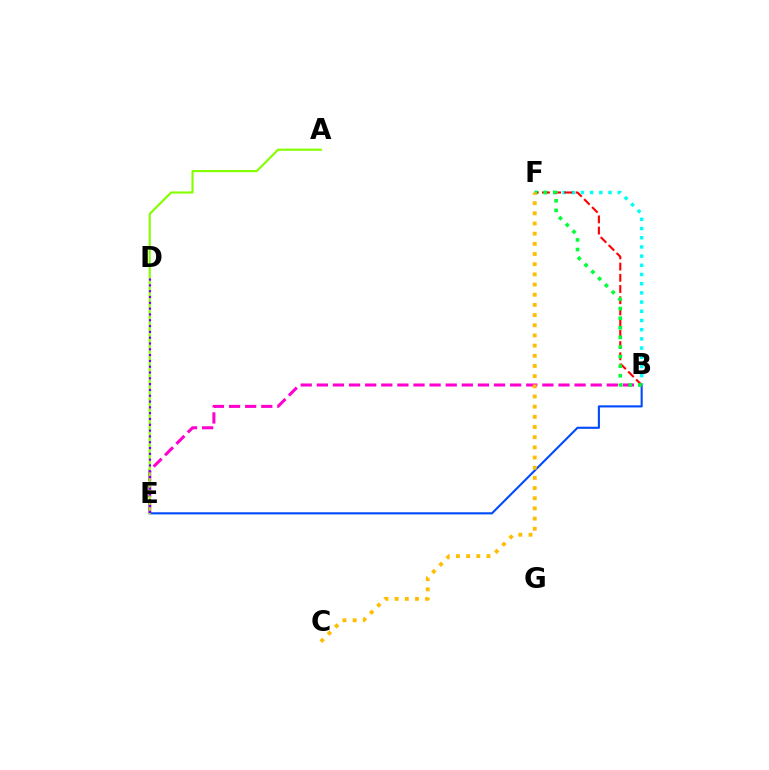{('B', 'E'): [{'color': '#004bff', 'line_style': 'solid', 'thickness': 1.52}, {'color': '#ff00cf', 'line_style': 'dashed', 'thickness': 2.19}], ('B', 'F'): [{'color': '#00fff6', 'line_style': 'dotted', 'thickness': 2.5}, {'color': '#ff0000', 'line_style': 'dashed', 'thickness': 1.52}, {'color': '#00ff39', 'line_style': 'dotted', 'thickness': 2.61}], ('A', 'E'): [{'color': '#84ff00', 'line_style': 'solid', 'thickness': 1.54}], ('C', 'F'): [{'color': '#ffbd00', 'line_style': 'dotted', 'thickness': 2.76}], ('D', 'E'): [{'color': '#7200ff', 'line_style': 'dotted', 'thickness': 1.58}]}